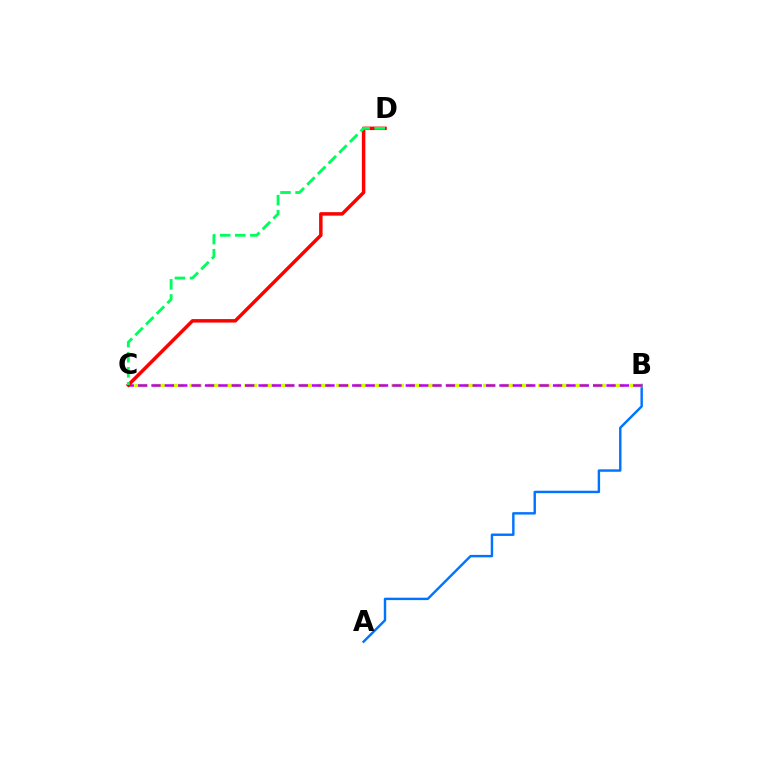{('A', 'B'): [{'color': '#0074ff', 'line_style': 'solid', 'thickness': 1.75}], ('B', 'C'): [{'color': '#d1ff00', 'line_style': 'dashed', 'thickness': 2.49}, {'color': '#b900ff', 'line_style': 'dashed', 'thickness': 1.82}], ('C', 'D'): [{'color': '#ff0000', 'line_style': 'solid', 'thickness': 2.5}, {'color': '#00ff5c', 'line_style': 'dashed', 'thickness': 2.05}]}